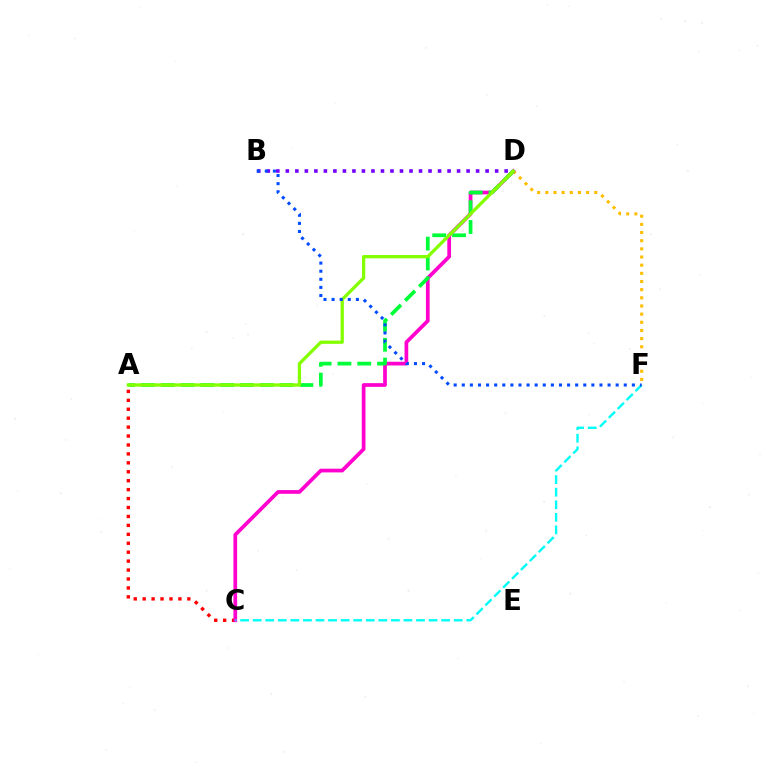{('D', 'F'): [{'color': '#ffbd00', 'line_style': 'dotted', 'thickness': 2.22}], ('A', 'C'): [{'color': '#ff0000', 'line_style': 'dotted', 'thickness': 2.43}], ('C', 'D'): [{'color': '#ff00cf', 'line_style': 'solid', 'thickness': 2.68}], ('A', 'D'): [{'color': '#00ff39', 'line_style': 'dashed', 'thickness': 2.69}, {'color': '#84ff00', 'line_style': 'solid', 'thickness': 2.36}], ('B', 'D'): [{'color': '#7200ff', 'line_style': 'dotted', 'thickness': 2.58}], ('C', 'F'): [{'color': '#00fff6', 'line_style': 'dashed', 'thickness': 1.71}], ('B', 'F'): [{'color': '#004bff', 'line_style': 'dotted', 'thickness': 2.2}]}